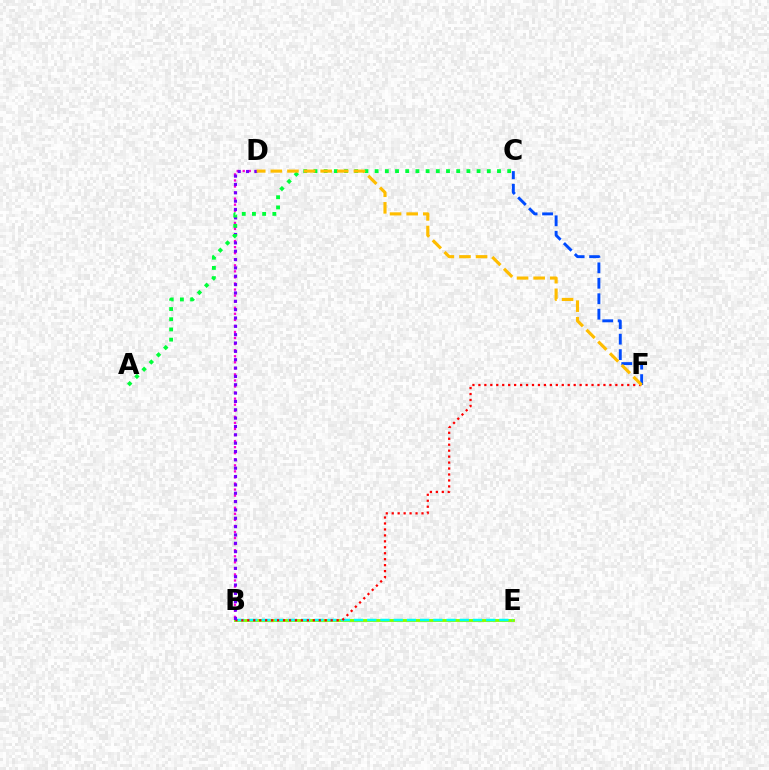{('B', 'D'): [{'color': '#ff00cf', 'line_style': 'dotted', 'thickness': 1.65}, {'color': '#7200ff', 'line_style': 'dotted', 'thickness': 2.27}], ('B', 'E'): [{'color': '#84ff00', 'line_style': 'solid', 'thickness': 2.07}, {'color': '#00fff6', 'line_style': 'dashed', 'thickness': 1.8}], ('B', 'F'): [{'color': '#ff0000', 'line_style': 'dotted', 'thickness': 1.62}], ('C', 'F'): [{'color': '#004bff', 'line_style': 'dashed', 'thickness': 2.1}], ('A', 'C'): [{'color': '#00ff39', 'line_style': 'dotted', 'thickness': 2.77}], ('D', 'F'): [{'color': '#ffbd00', 'line_style': 'dashed', 'thickness': 2.26}]}